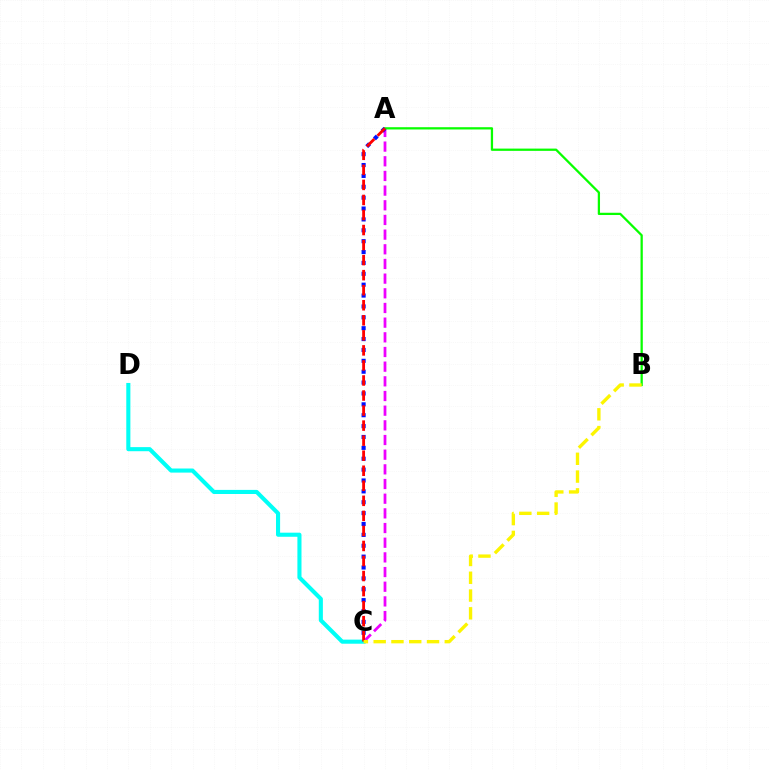{('A', 'C'): [{'color': '#ee00ff', 'line_style': 'dashed', 'thickness': 1.99}, {'color': '#0010ff', 'line_style': 'dotted', 'thickness': 2.96}, {'color': '#ff0000', 'line_style': 'dashed', 'thickness': 2.04}], ('C', 'D'): [{'color': '#00fff6', 'line_style': 'solid', 'thickness': 2.95}], ('A', 'B'): [{'color': '#08ff00', 'line_style': 'solid', 'thickness': 1.63}], ('B', 'C'): [{'color': '#fcf500', 'line_style': 'dashed', 'thickness': 2.42}]}